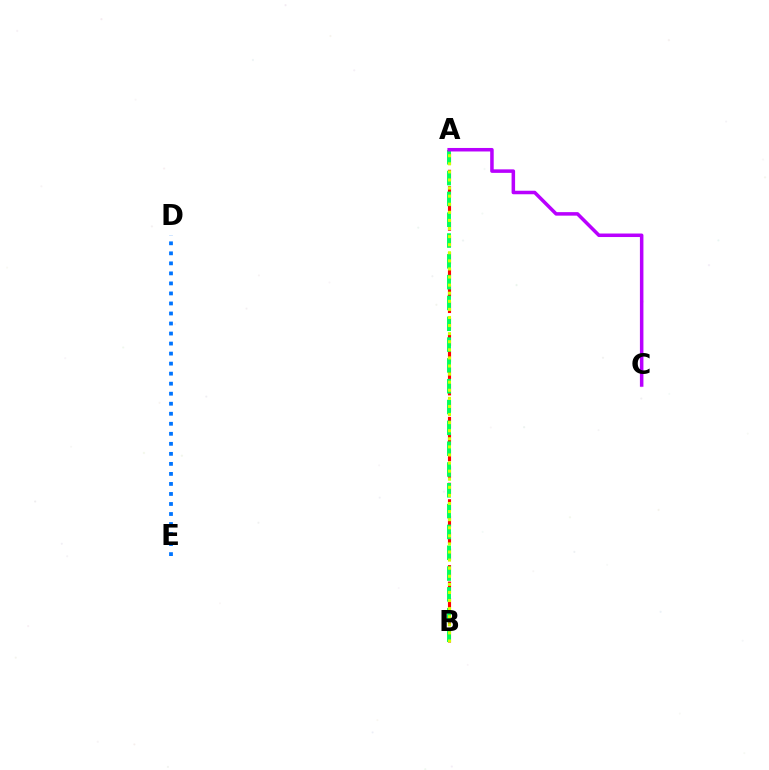{('A', 'B'): [{'color': '#ff0000', 'line_style': 'dashed', 'thickness': 2.24}, {'color': '#00ff5c', 'line_style': 'dashed', 'thickness': 2.83}, {'color': '#d1ff00', 'line_style': 'dotted', 'thickness': 2.2}], ('A', 'C'): [{'color': '#b900ff', 'line_style': 'solid', 'thickness': 2.53}], ('D', 'E'): [{'color': '#0074ff', 'line_style': 'dotted', 'thickness': 2.72}]}